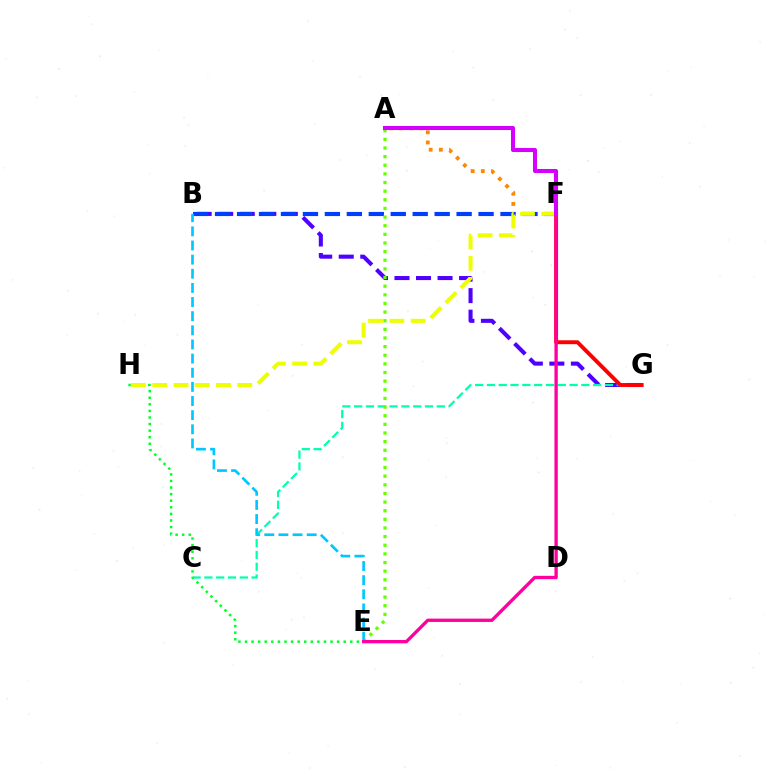{('B', 'G'): [{'color': '#4f00ff', 'line_style': 'dashed', 'thickness': 2.93}], ('C', 'G'): [{'color': '#00ffaf', 'line_style': 'dashed', 'thickness': 1.6}], ('A', 'F'): [{'color': '#ff8800', 'line_style': 'dotted', 'thickness': 2.76}, {'color': '#d600ff', 'line_style': 'solid', 'thickness': 2.92}], ('B', 'F'): [{'color': '#003fff', 'line_style': 'dashed', 'thickness': 2.98}], ('A', 'E'): [{'color': '#66ff00', 'line_style': 'dotted', 'thickness': 2.35}], ('B', 'E'): [{'color': '#00c7ff', 'line_style': 'dashed', 'thickness': 1.92}], ('E', 'H'): [{'color': '#00ff27', 'line_style': 'dotted', 'thickness': 1.79}], ('F', 'G'): [{'color': '#ff0000', 'line_style': 'solid', 'thickness': 2.81}], ('F', 'H'): [{'color': '#eeff00', 'line_style': 'dashed', 'thickness': 2.89}], ('E', 'F'): [{'color': '#ff00a0', 'line_style': 'solid', 'thickness': 2.4}]}